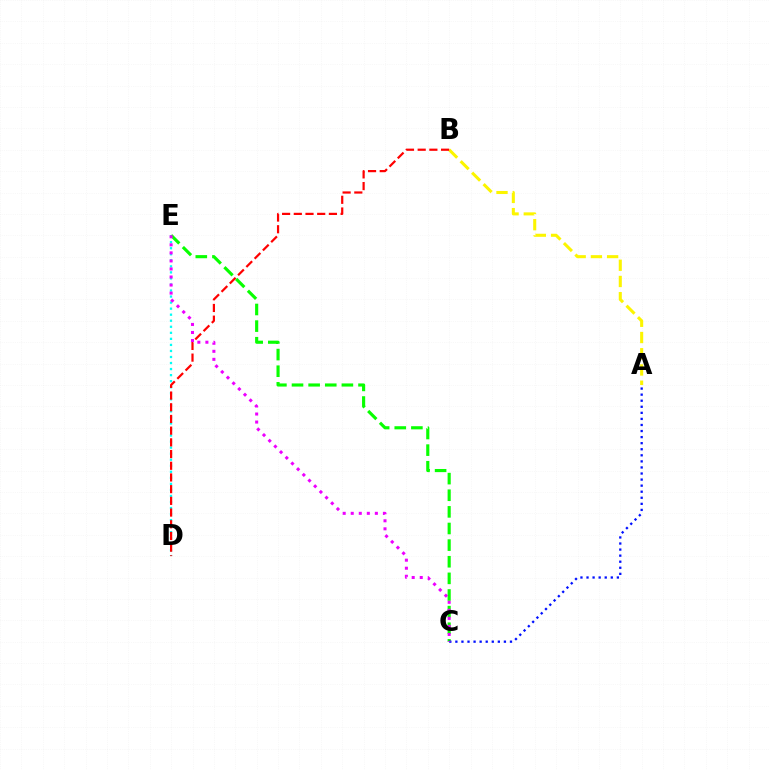{('D', 'E'): [{'color': '#00fff6', 'line_style': 'dotted', 'thickness': 1.64}], ('A', 'B'): [{'color': '#fcf500', 'line_style': 'dashed', 'thickness': 2.2}], ('B', 'D'): [{'color': '#ff0000', 'line_style': 'dashed', 'thickness': 1.59}], ('C', 'E'): [{'color': '#08ff00', 'line_style': 'dashed', 'thickness': 2.26}, {'color': '#ee00ff', 'line_style': 'dotted', 'thickness': 2.19}], ('A', 'C'): [{'color': '#0010ff', 'line_style': 'dotted', 'thickness': 1.65}]}